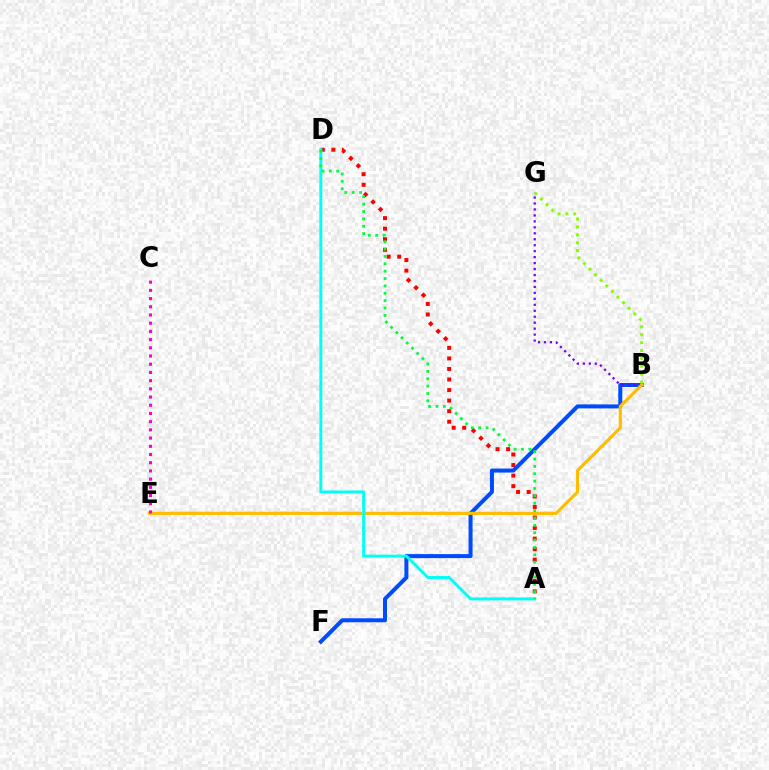{('A', 'D'): [{'color': '#ff0000', 'line_style': 'dotted', 'thickness': 2.87}, {'color': '#00fff6', 'line_style': 'solid', 'thickness': 2.11}, {'color': '#00ff39', 'line_style': 'dotted', 'thickness': 2.0}], ('B', 'F'): [{'color': '#004bff', 'line_style': 'solid', 'thickness': 2.89}], ('B', 'G'): [{'color': '#7200ff', 'line_style': 'dotted', 'thickness': 1.62}, {'color': '#84ff00', 'line_style': 'dotted', 'thickness': 2.15}], ('B', 'E'): [{'color': '#ffbd00', 'line_style': 'solid', 'thickness': 2.27}], ('C', 'E'): [{'color': '#ff00cf', 'line_style': 'dotted', 'thickness': 2.23}]}